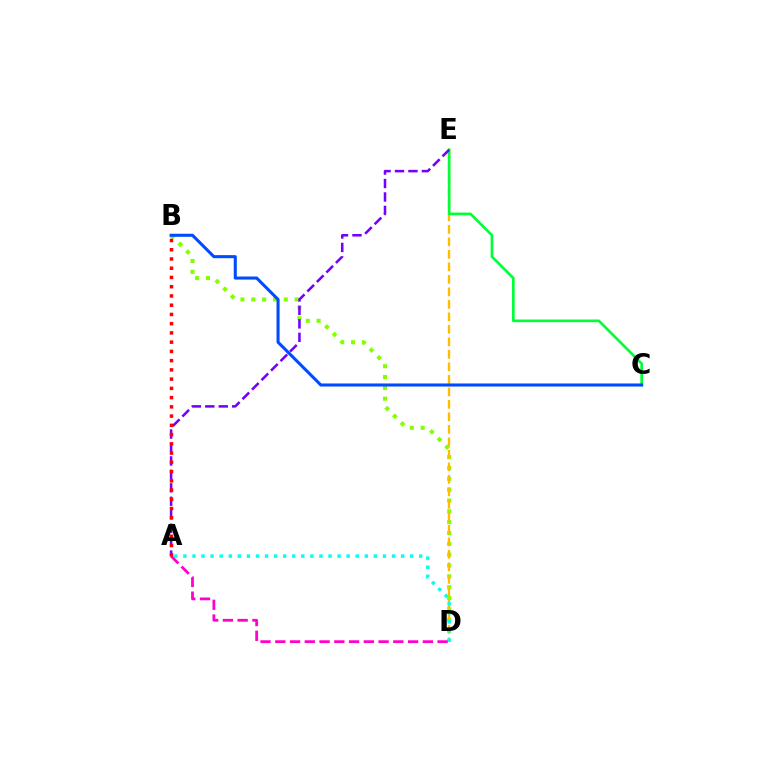{('B', 'D'): [{'color': '#84ff00', 'line_style': 'dotted', 'thickness': 2.94}], ('D', 'E'): [{'color': '#ffbd00', 'line_style': 'dashed', 'thickness': 1.7}], ('A', 'D'): [{'color': '#00fff6', 'line_style': 'dotted', 'thickness': 2.46}, {'color': '#ff00cf', 'line_style': 'dashed', 'thickness': 2.0}], ('C', 'E'): [{'color': '#00ff39', 'line_style': 'solid', 'thickness': 1.92}], ('A', 'E'): [{'color': '#7200ff', 'line_style': 'dashed', 'thickness': 1.83}], ('B', 'C'): [{'color': '#004bff', 'line_style': 'solid', 'thickness': 2.2}], ('A', 'B'): [{'color': '#ff0000', 'line_style': 'dotted', 'thickness': 2.51}]}